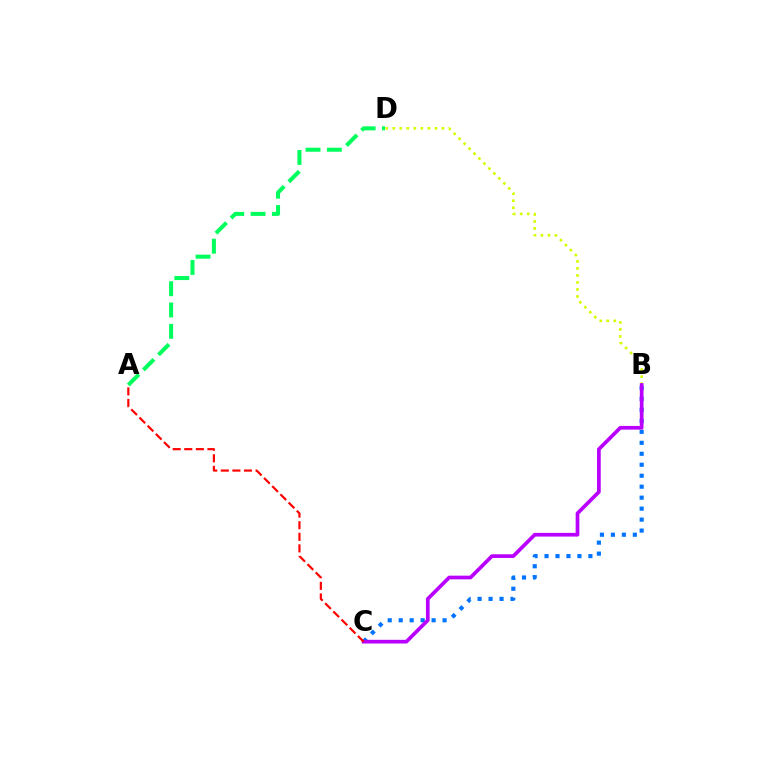{('B', 'C'): [{'color': '#0074ff', 'line_style': 'dotted', 'thickness': 2.98}, {'color': '#b900ff', 'line_style': 'solid', 'thickness': 2.66}], ('B', 'D'): [{'color': '#d1ff00', 'line_style': 'dotted', 'thickness': 1.91}], ('A', 'C'): [{'color': '#ff0000', 'line_style': 'dashed', 'thickness': 1.57}], ('A', 'D'): [{'color': '#00ff5c', 'line_style': 'dashed', 'thickness': 2.9}]}